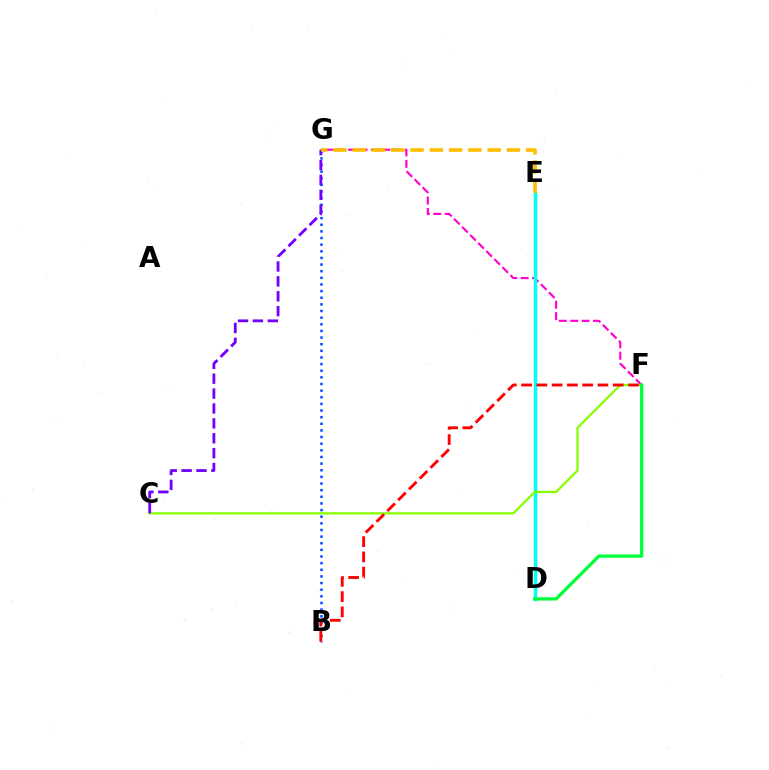{('F', 'G'): [{'color': '#ff00cf', 'line_style': 'dashed', 'thickness': 1.55}], ('D', 'E'): [{'color': '#00fff6', 'line_style': 'solid', 'thickness': 2.51}], ('C', 'F'): [{'color': '#84ff00', 'line_style': 'solid', 'thickness': 1.62}], ('B', 'G'): [{'color': '#004bff', 'line_style': 'dotted', 'thickness': 1.8}], ('D', 'F'): [{'color': '#00ff39', 'line_style': 'solid', 'thickness': 2.35}], ('B', 'F'): [{'color': '#ff0000', 'line_style': 'dashed', 'thickness': 2.08}], ('C', 'G'): [{'color': '#7200ff', 'line_style': 'dashed', 'thickness': 2.02}], ('E', 'G'): [{'color': '#ffbd00', 'line_style': 'dashed', 'thickness': 2.62}]}